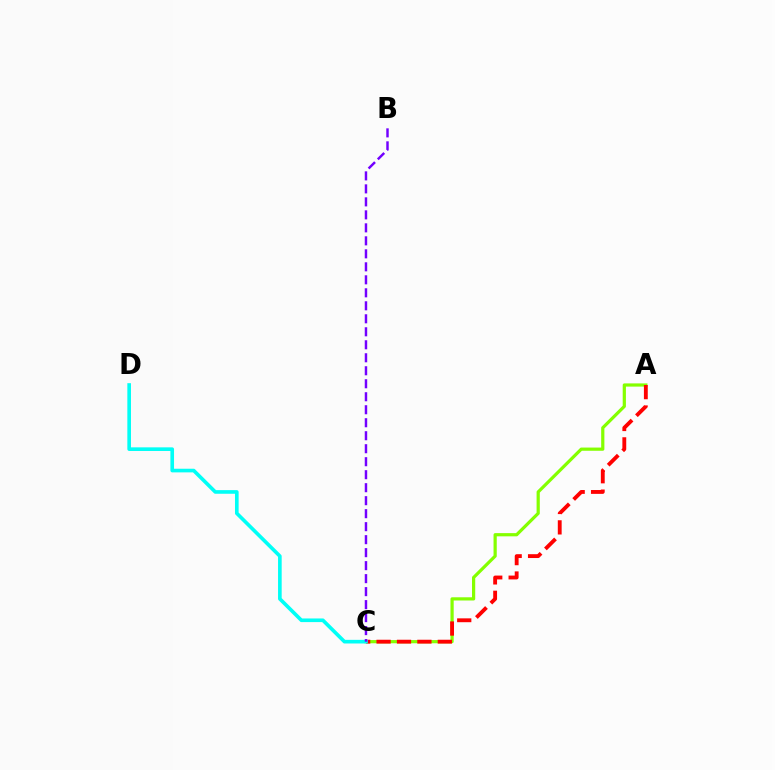{('A', 'C'): [{'color': '#84ff00', 'line_style': 'solid', 'thickness': 2.31}, {'color': '#ff0000', 'line_style': 'dashed', 'thickness': 2.77}], ('C', 'D'): [{'color': '#00fff6', 'line_style': 'solid', 'thickness': 2.62}], ('B', 'C'): [{'color': '#7200ff', 'line_style': 'dashed', 'thickness': 1.76}]}